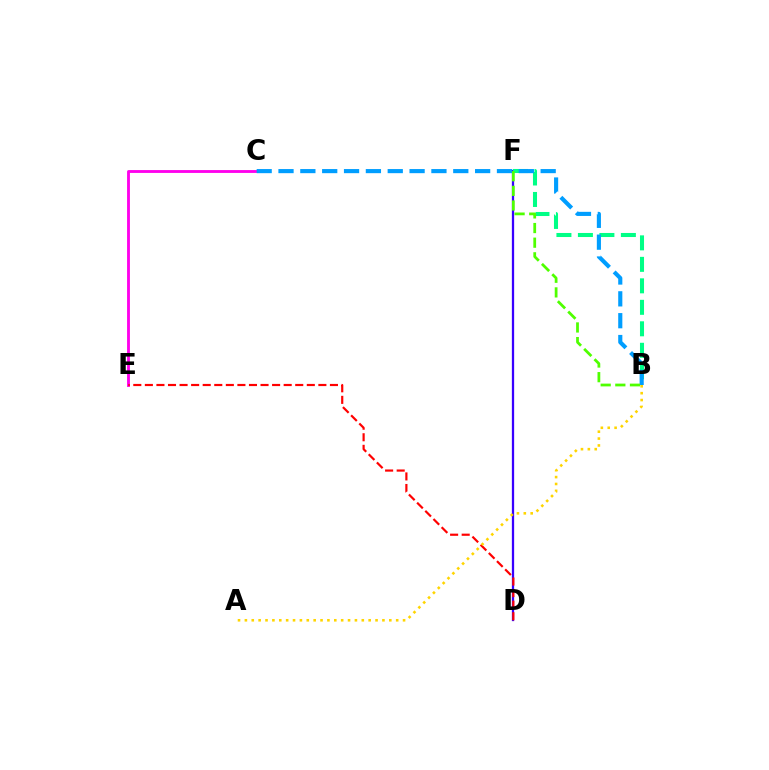{('D', 'F'): [{'color': '#3700ff', 'line_style': 'solid', 'thickness': 1.64}], ('C', 'E'): [{'color': '#ff00ed', 'line_style': 'solid', 'thickness': 2.05}], ('D', 'E'): [{'color': '#ff0000', 'line_style': 'dashed', 'thickness': 1.57}], ('B', 'F'): [{'color': '#00ff86', 'line_style': 'dashed', 'thickness': 2.92}, {'color': '#4fff00', 'line_style': 'dashed', 'thickness': 1.99}], ('A', 'B'): [{'color': '#ffd500', 'line_style': 'dotted', 'thickness': 1.87}], ('B', 'C'): [{'color': '#009eff', 'line_style': 'dashed', 'thickness': 2.97}]}